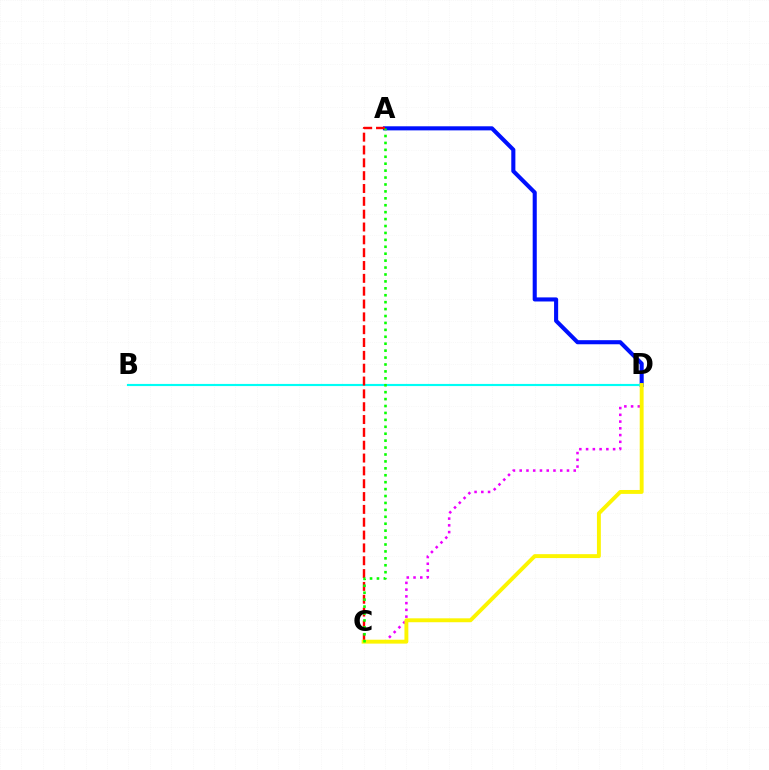{('A', 'D'): [{'color': '#0010ff', 'line_style': 'solid', 'thickness': 2.94}], ('B', 'D'): [{'color': '#00fff6', 'line_style': 'solid', 'thickness': 1.55}], ('A', 'C'): [{'color': '#ff0000', 'line_style': 'dashed', 'thickness': 1.74}, {'color': '#08ff00', 'line_style': 'dotted', 'thickness': 1.88}], ('C', 'D'): [{'color': '#ee00ff', 'line_style': 'dotted', 'thickness': 1.83}, {'color': '#fcf500', 'line_style': 'solid', 'thickness': 2.81}]}